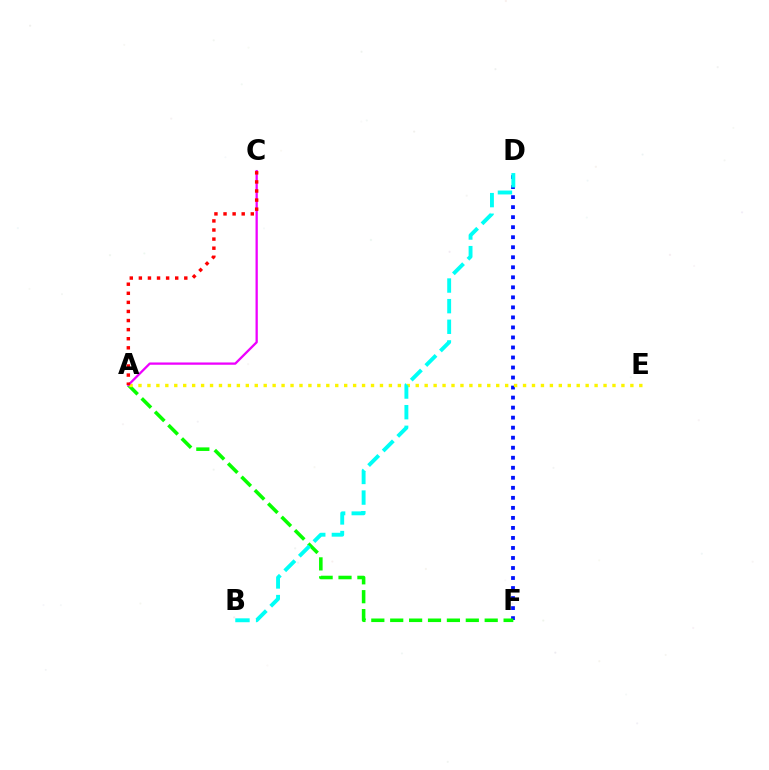{('D', 'F'): [{'color': '#0010ff', 'line_style': 'dotted', 'thickness': 2.72}], ('A', 'F'): [{'color': '#08ff00', 'line_style': 'dashed', 'thickness': 2.57}], ('A', 'E'): [{'color': '#fcf500', 'line_style': 'dotted', 'thickness': 2.43}], ('A', 'C'): [{'color': '#ee00ff', 'line_style': 'solid', 'thickness': 1.64}, {'color': '#ff0000', 'line_style': 'dotted', 'thickness': 2.47}], ('B', 'D'): [{'color': '#00fff6', 'line_style': 'dashed', 'thickness': 2.8}]}